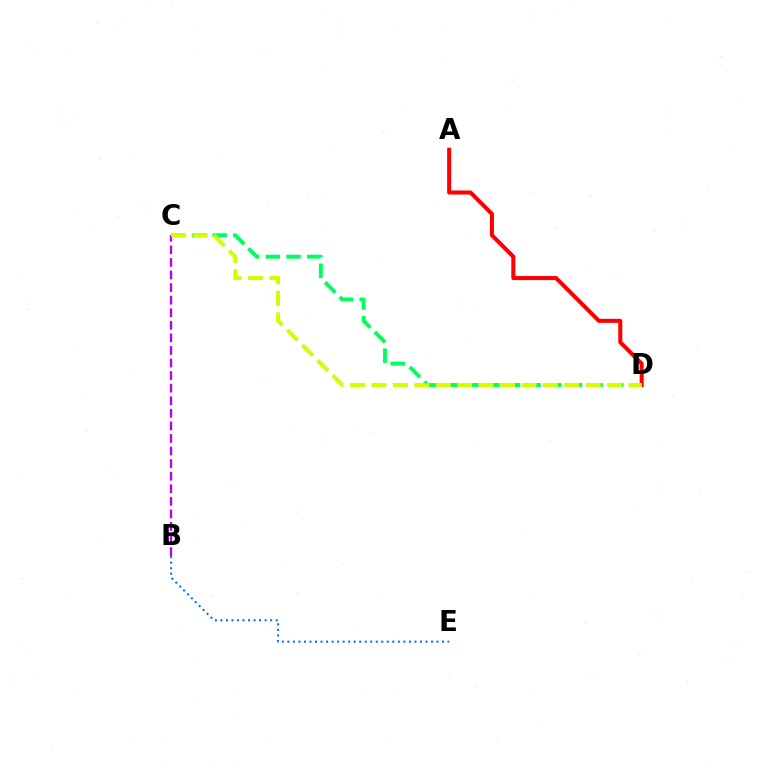{('A', 'D'): [{'color': '#ff0000', 'line_style': 'solid', 'thickness': 2.91}], ('C', 'D'): [{'color': '#00ff5c', 'line_style': 'dashed', 'thickness': 2.81}, {'color': '#d1ff00', 'line_style': 'dashed', 'thickness': 2.91}], ('B', 'E'): [{'color': '#0074ff', 'line_style': 'dotted', 'thickness': 1.5}], ('B', 'C'): [{'color': '#b900ff', 'line_style': 'dashed', 'thickness': 1.71}]}